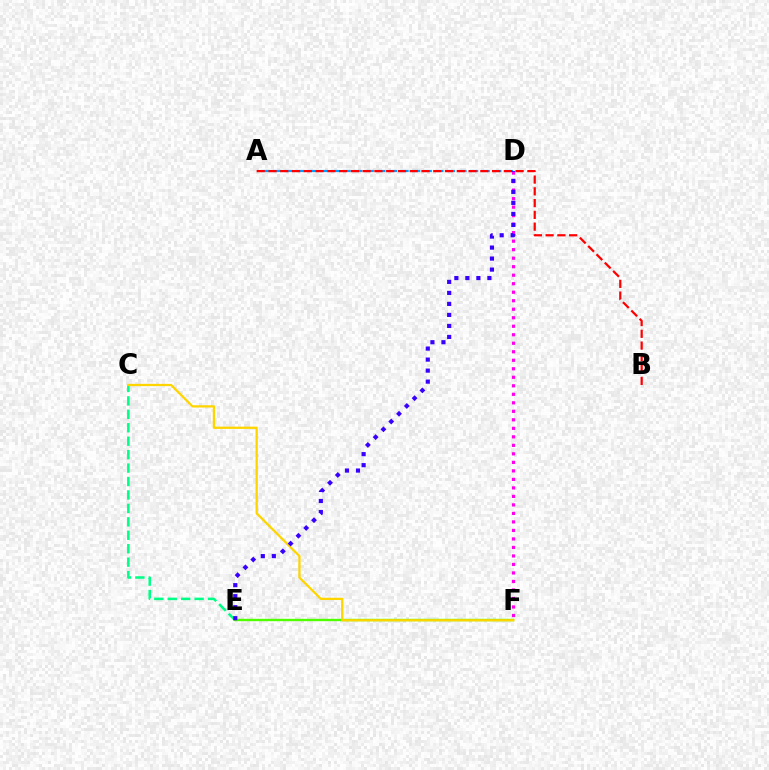{('C', 'E'): [{'color': '#00ff86', 'line_style': 'dashed', 'thickness': 1.83}], ('E', 'F'): [{'color': '#4fff00', 'line_style': 'solid', 'thickness': 1.71}], ('A', 'D'): [{'color': '#009eff', 'line_style': 'dashed', 'thickness': 1.58}], ('D', 'F'): [{'color': '#ff00ed', 'line_style': 'dotted', 'thickness': 2.31}], ('A', 'B'): [{'color': '#ff0000', 'line_style': 'dashed', 'thickness': 1.6}], ('C', 'F'): [{'color': '#ffd500', 'line_style': 'solid', 'thickness': 1.63}], ('D', 'E'): [{'color': '#3700ff', 'line_style': 'dotted', 'thickness': 2.99}]}